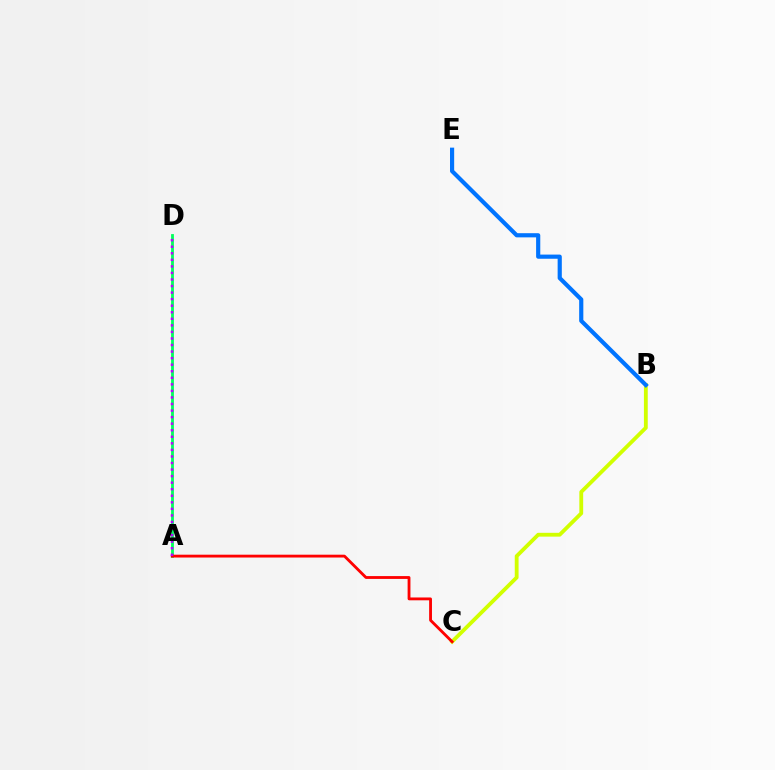{('A', 'D'): [{'color': '#00ff5c', 'line_style': 'solid', 'thickness': 2.01}, {'color': '#b900ff', 'line_style': 'dotted', 'thickness': 1.78}], ('B', 'C'): [{'color': '#d1ff00', 'line_style': 'solid', 'thickness': 2.75}], ('A', 'C'): [{'color': '#ff0000', 'line_style': 'solid', 'thickness': 2.04}], ('B', 'E'): [{'color': '#0074ff', 'line_style': 'solid', 'thickness': 3.0}]}